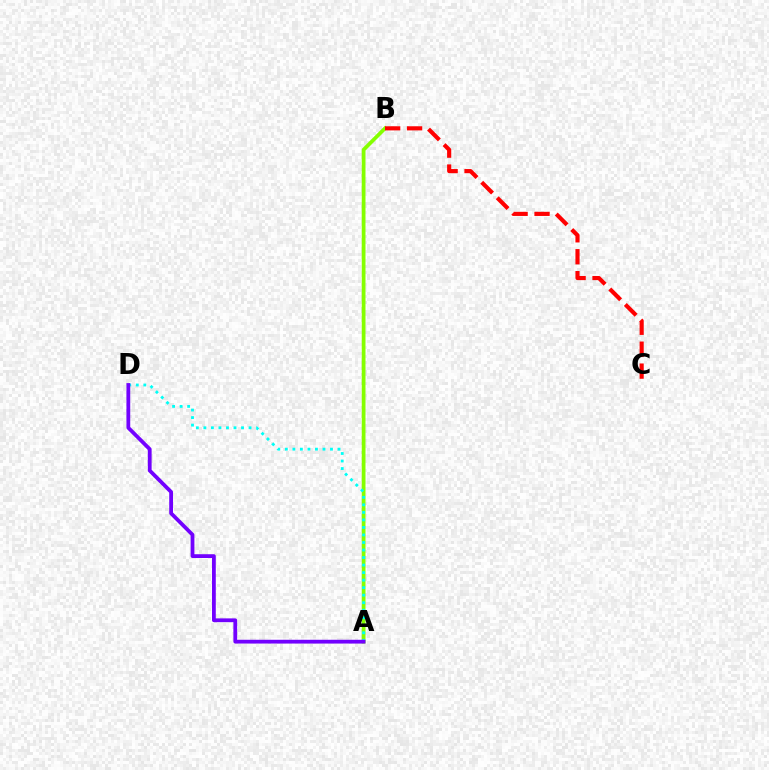{('A', 'B'): [{'color': '#84ff00', 'line_style': 'solid', 'thickness': 2.7}], ('B', 'C'): [{'color': '#ff0000', 'line_style': 'dashed', 'thickness': 2.98}], ('A', 'D'): [{'color': '#00fff6', 'line_style': 'dotted', 'thickness': 2.04}, {'color': '#7200ff', 'line_style': 'solid', 'thickness': 2.73}]}